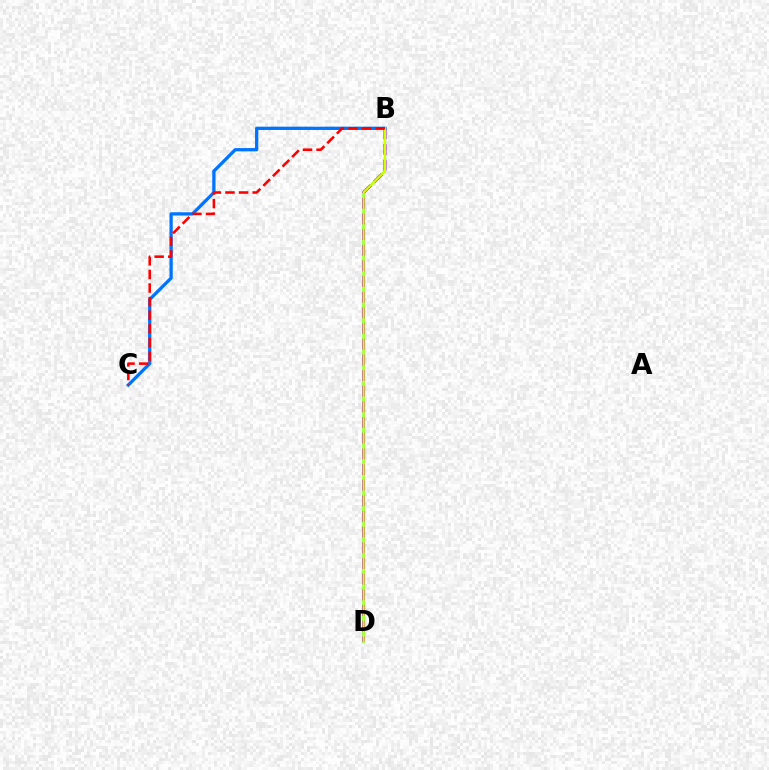{('B', 'D'): [{'color': '#00ff5c', 'line_style': 'solid', 'thickness': 1.58}, {'color': '#b900ff', 'line_style': 'dashed', 'thickness': 2.13}, {'color': '#d1ff00', 'line_style': 'solid', 'thickness': 1.57}], ('B', 'C'): [{'color': '#0074ff', 'line_style': 'solid', 'thickness': 2.36}, {'color': '#ff0000', 'line_style': 'dashed', 'thickness': 1.85}]}